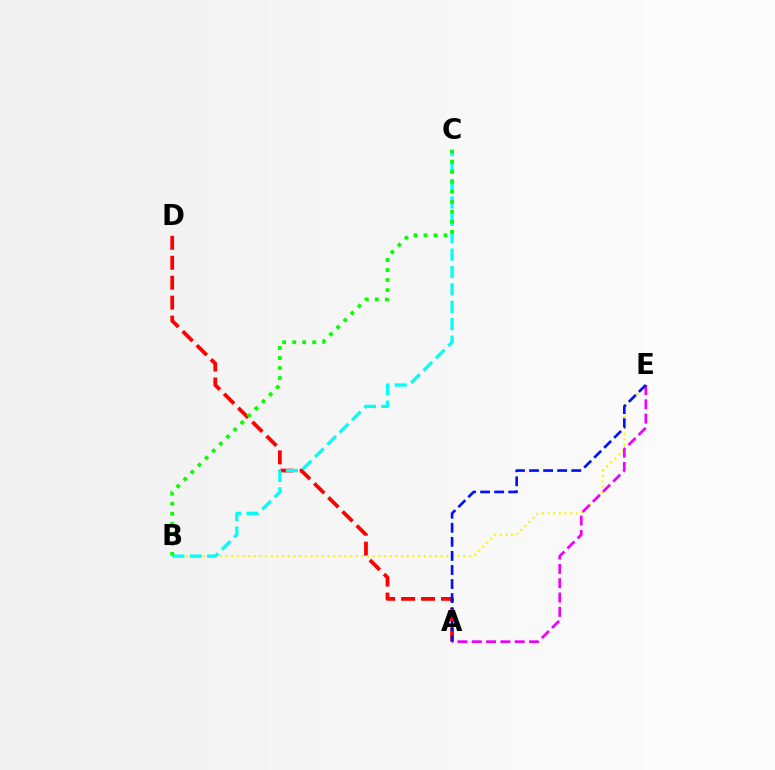{('A', 'D'): [{'color': '#ff0000', 'line_style': 'dashed', 'thickness': 2.71}], ('B', 'E'): [{'color': '#fcf500', 'line_style': 'dotted', 'thickness': 1.54}], ('A', 'E'): [{'color': '#ee00ff', 'line_style': 'dashed', 'thickness': 1.94}, {'color': '#0010ff', 'line_style': 'dashed', 'thickness': 1.91}], ('B', 'C'): [{'color': '#00fff6', 'line_style': 'dashed', 'thickness': 2.36}, {'color': '#08ff00', 'line_style': 'dotted', 'thickness': 2.72}]}